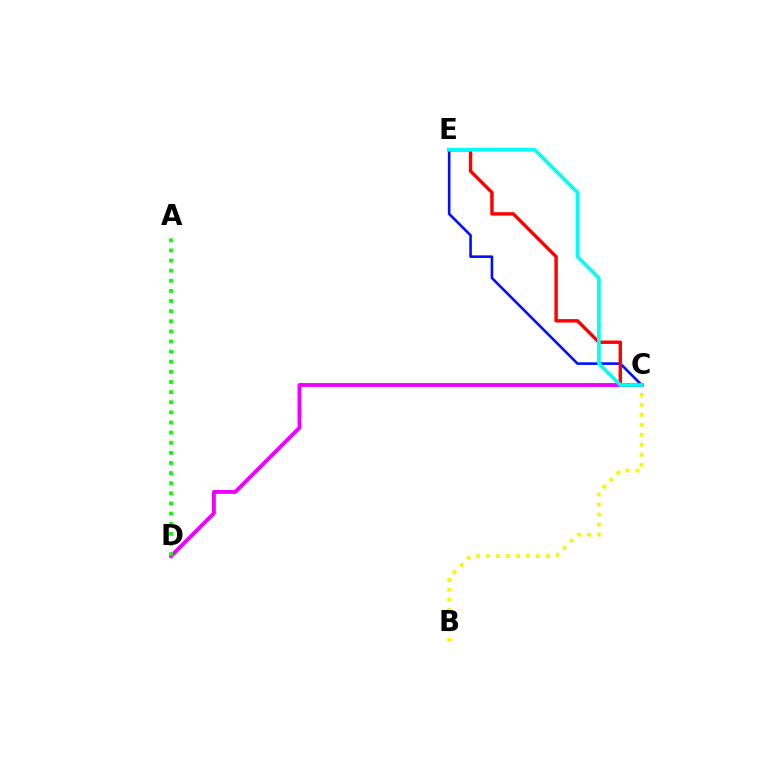{('C', 'E'): [{'color': '#0010ff', 'line_style': 'solid', 'thickness': 1.88}, {'color': '#ff0000', 'line_style': 'solid', 'thickness': 2.46}, {'color': '#00fff6', 'line_style': 'solid', 'thickness': 2.66}], ('B', 'C'): [{'color': '#fcf500', 'line_style': 'dotted', 'thickness': 2.72}], ('C', 'D'): [{'color': '#ee00ff', 'line_style': 'solid', 'thickness': 2.8}], ('A', 'D'): [{'color': '#08ff00', 'line_style': 'dotted', 'thickness': 2.75}]}